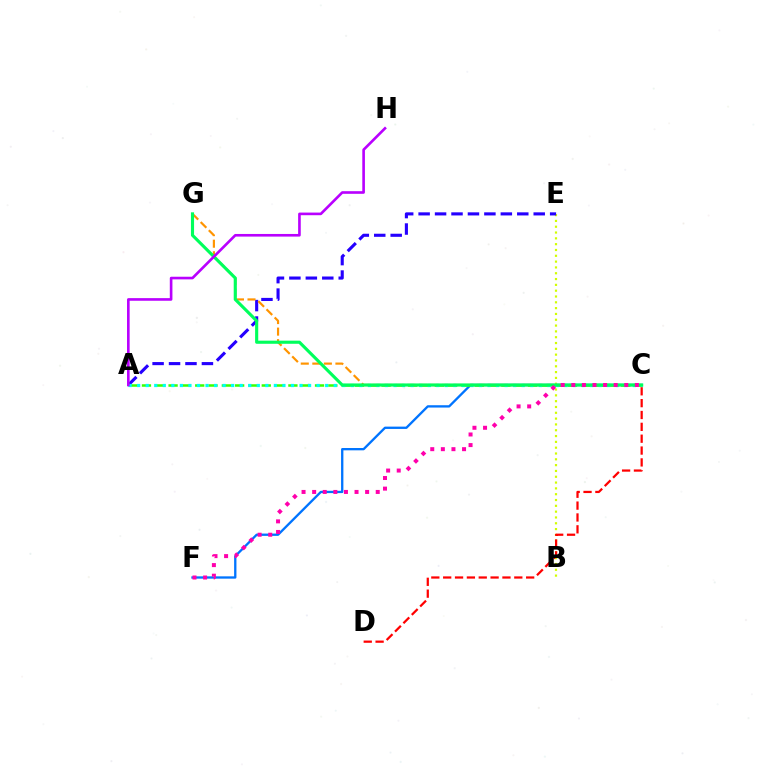{('B', 'E'): [{'color': '#d1ff00', 'line_style': 'dotted', 'thickness': 1.58}], ('C', 'F'): [{'color': '#0074ff', 'line_style': 'solid', 'thickness': 1.67}, {'color': '#ff00ac', 'line_style': 'dotted', 'thickness': 2.88}], ('A', 'C'): [{'color': '#3dff00', 'line_style': 'dashed', 'thickness': 1.81}, {'color': '#00fff6', 'line_style': 'dotted', 'thickness': 2.32}], ('C', 'D'): [{'color': '#ff0000', 'line_style': 'dashed', 'thickness': 1.61}], ('A', 'E'): [{'color': '#2500ff', 'line_style': 'dashed', 'thickness': 2.23}], ('C', 'G'): [{'color': '#ff9400', 'line_style': 'dashed', 'thickness': 1.57}, {'color': '#00ff5c', 'line_style': 'solid', 'thickness': 2.25}], ('A', 'H'): [{'color': '#b900ff', 'line_style': 'solid', 'thickness': 1.9}]}